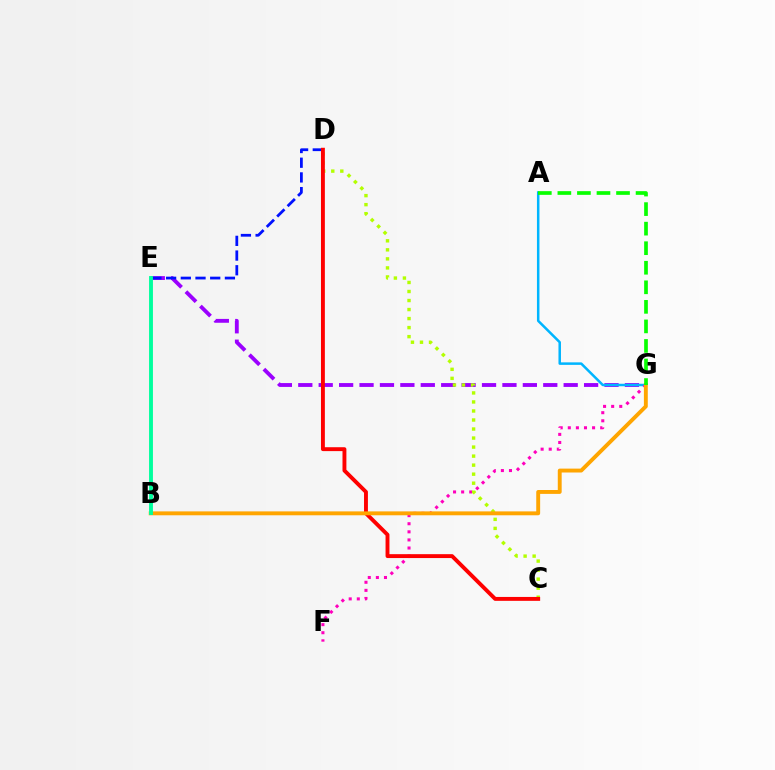{('E', 'G'): [{'color': '#9b00ff', 'line_style': 'dashed', 'thickness': 2.77}], ('A', 'G'): [{'color': '#00b5ff', 'line_style': 'solid', 'thickness': 1.81}, {'color': '#08ff00', 'line_style': 'dashed', 'thickness': 2.66}], ('D', 'E'): [{'color': '#0010ff', 'line_style': 'dashed', 'thickness': 2.0}], ('F', 'G'): [{'color': '#ff00bd', 'line_style': 'dotted', 'thickness': 2.2}], ('C', 'D'): [{'color': '#b3ff00', 'line_style': 'dotted', 'thickness': 2.45}, {'color': '#ff0000', 'line_style': 'solid', 'thickness': 2.8}], ('B', 'G'): [{'color': '#ffa500', 'line_style': 'solid', 'thickness': 2.8}], ('B', 'E'): [{'color': '#00ff9d', 'line_style': 'solid', 'thickness': 2.79}]}